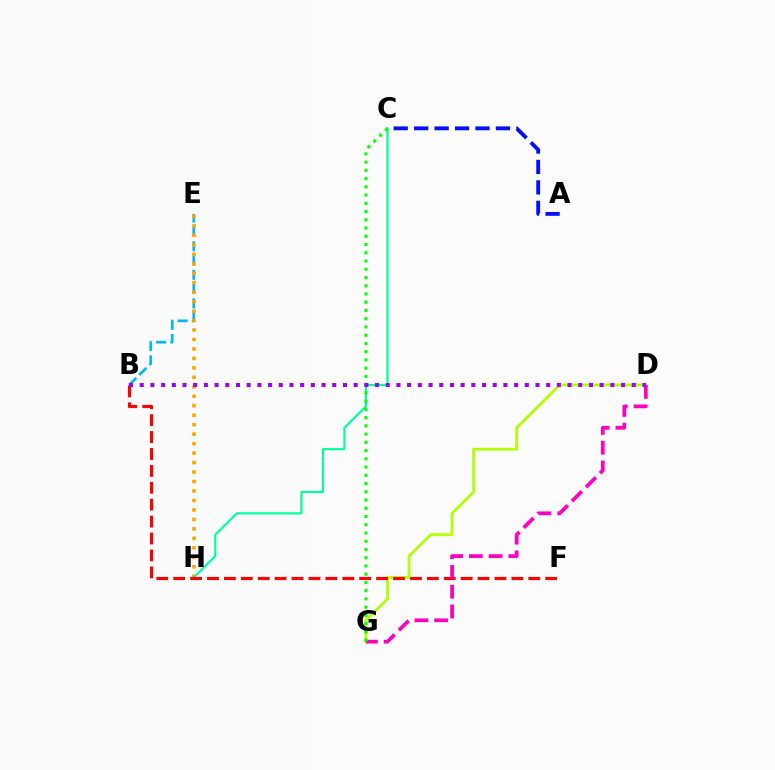{('B', 'E'): [{'color': '#00b5ff', 'line_style': 'dashed', 'thickness': 1.94}], ('E', 'H'): [{'color': '#ffa500', 'line_style': 'dotted', 'thickness': 2.57}], ('D', 'G'): [{'color': '#b3ff00', 'line_style': 'solid', 'thickness': 2.03}, {'color': '#ff00bd', 'line_style': 'dashed', 'thickness': 2.69}], ('A', 'C'): [{'color': '#0010ff', 'line_style': 'dashed', 'thickness': 2.78}], ('C', 'H'): [{'color': '#00ff9d', 'line_style': 'solid', 'thickness': 1.59}], ('B', 'F'): [{'color': '#ff0000', 'line_style': 'dashed', 'thickness': 2.3}], ('C', 'G'): [{'color': '#08ff00', 'line_style': 'dotted', 'thickness': 2.24}], ('B', 'D'): [{'color': '#9b00ff', 'line_style': 'dotted', 'thickness': 2.91}]}